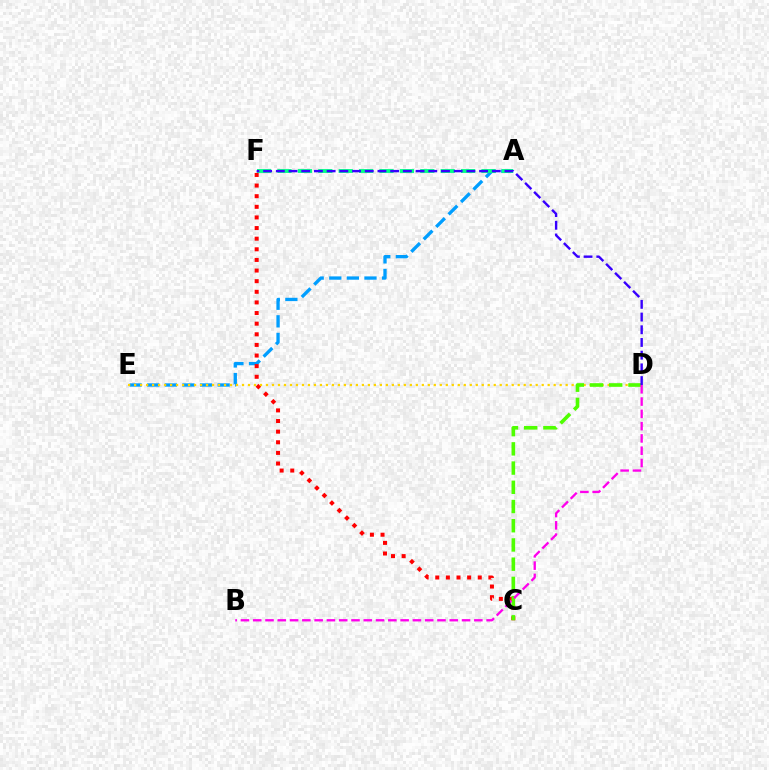{('A', 'E'): [{'color': '#009eff', 'line_style': 'dashed', 'thickness': 2.39}], ('C', 'F'): [{'color': '#ff0000', 'line_style': 'dotted', 'thickness': 2.89}], ('A', 'F'): [{'color': '#00ff86', 'line_style': 'dashed', 'thickness': 2.77}], ('D', 'E'): [{'color': '#ffd500', 'line_style': 'dotted', 'thickness': 1.63}], ('C', 'D'): [{'color': '#4fff00', 'line_style': 'dashed', 'thickness': 2.61}], ('D', 'F'): [{'color': '#3700ff', 'line_style': 'dashed', 'thickness': 1.73}], ('B', 'D'): [{'color': '#ff00ed', 'line_style': 'dashed', 'thickness': 1.67}]}